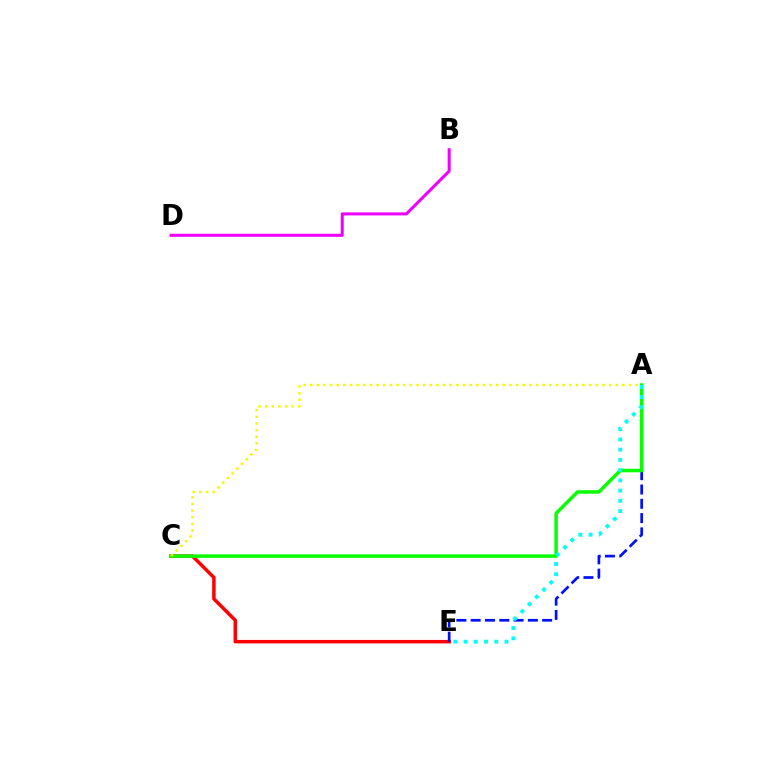{('C', 'E'): [{'color': '#ff0000', 'line_style': 'solid', 'thickness': 2.51}], ('A', 'E'): [{'color': '#0010ff', 'line_style': 'dashed', 'thickness': 1.94}, {'color': '#00fff6', 'line_style': 'dotted', 'thickness': 2.78}], ('B', 'D'): [{'color': '#ee00ff', 'line_style': 'solid', 'thickness': 2.18}], ('A', 'C'): [{'color': '#08ff00', 'line_style': 'solid', 'thickness': 2.5}, {'color': '#fcf500', 'line_style': 'dotted', 'thickness': 1.8}]}